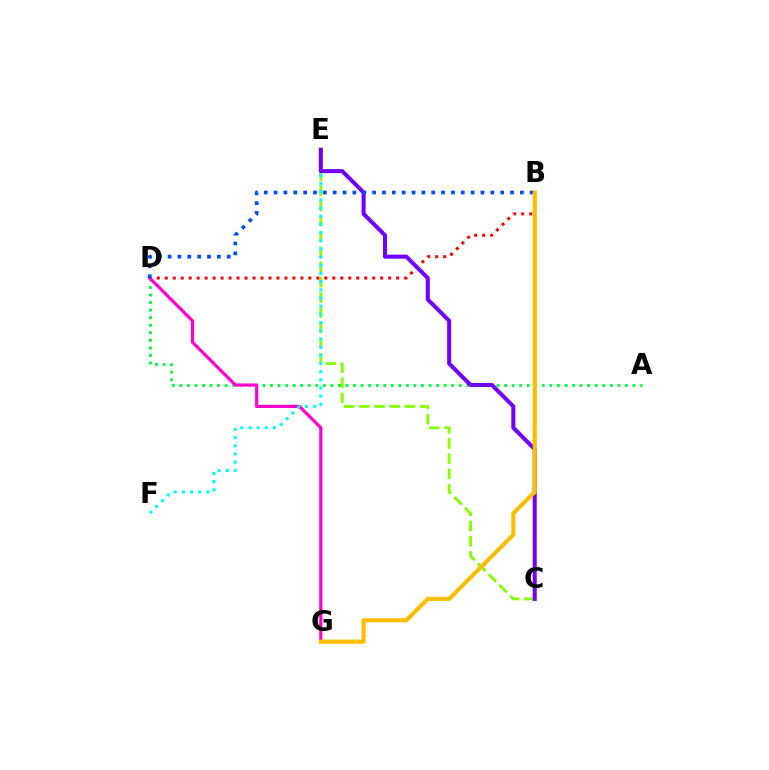{('A', 'D'): [{'color': '#00ff39', 'line_style': 'dotted', 'thickness': 2.05}], ('C', 'E'): [{'color': '#84ff00', 'line_style': 'dashed', 'thickness': 2.07}, {'color': '#7200ff', 'line_style': 'solid', 'thickness': 2.9}], ('B', 'D'): [{'color': '#ff0000', 'line_style': 'dotted', 'thickness': 2.17}, {'color': '#004bff', 'line_style': 'dotted', 'thickness': 2.68}], ('D', 'G'): [{'color': '#ff00cf', 'line_style': 'solid', 'thickness': 2.29}], ('E', 'F'): [{'color': '#00fff6', 'line_style': 'dotted', 'thickness': 2.22}], ('B', 'G'): [{'color': '#ffbd00', 'line_style': 'solid', 'thickness': 2.99}]}